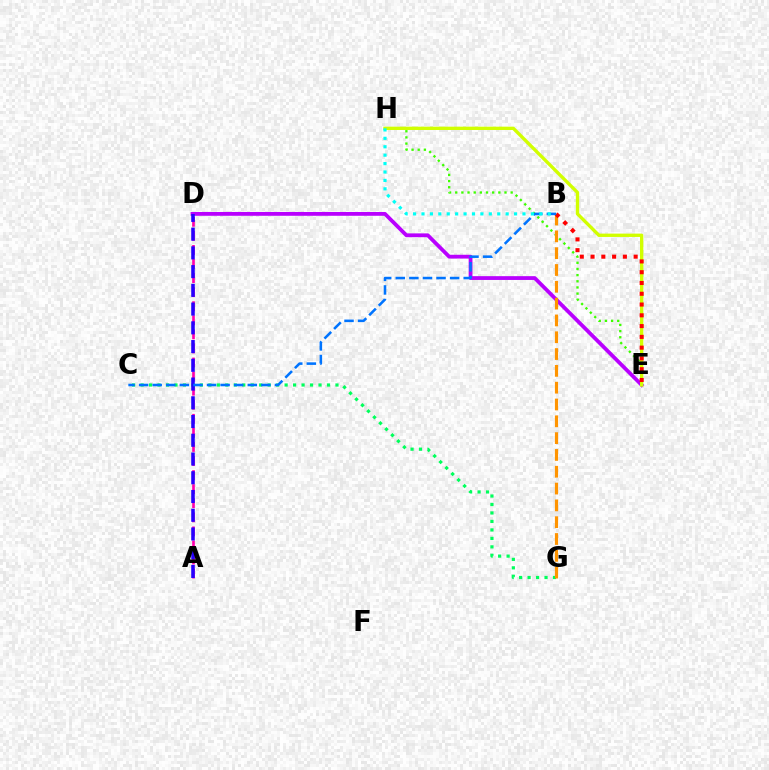{('E', 'H'): [{'color': '#3dff00', 'line_style': 'dotted', 'thickness': 1.67}, {'color': '#d1ff00', 'line_style': 'solid', 'thickness': 2.4}], ('A', 'D'): [{'color': '#ff00ac', 'line_style': 'dashed', 'thickness': 1.91}, {'color': '#2500ff', 'line_style': 'dashed', 'thickness': 2.55}], ('C', 'G'): [{'color': '#00ff5c', 'line_style': 'dotted', 'thickness': 2.3}], ('D', 'E'): [{'color': '#b900ff', 'line_style': 'solid', 'thickness': 2.73}], ('B', 'G'): [{'color': '#ff9400', 'line_style': 'dashed', 'thickness': 2.28}], ('B', 'E'): [{'color': '#ff0000', 'line_style': 'dotted', 'thickness': 2.93}], ('B', 'C'): [{'color': '#0074ff', 'line_style': 'dashed', 'thickness': 1.85}], ('B', 'H'): [{'color': '#00fff6', 'line_style': 'dotted', 'thickness': 2.29}]}